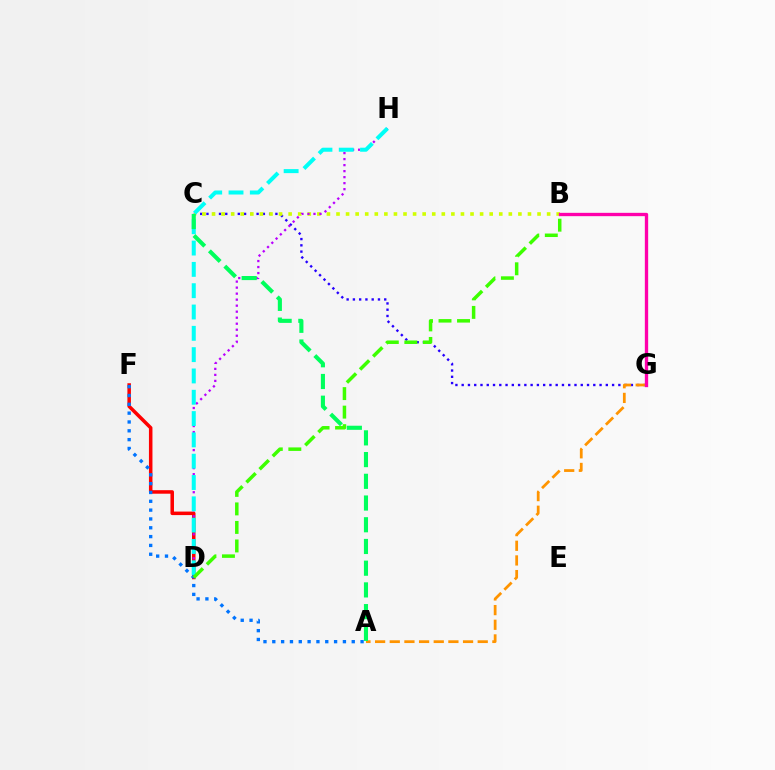{('C', 'G'): [{'color': '#2500ff', 'line_style': 'dotted', 'thickness': 1.7}], ('B', 'C'): [{'color': '#d1ff00', 'line_style': 'dotted', 'thickness': 2.6}], ('D', 'F'): [{'color': '#ff0000', 'line_style': 'solid', 'thickness': 2.53}], ('D', 'H'): [{'color': '#b900ff', 'line_style': 'dotted', 'thickness': 1.63}, {'color': '#00fff6', 'line_style': 'dashed', 'thickness': 2.9}], ('A', 'G'): [{'color': '#ff9400', 'line_style': 'dashed', 'thickness': 1.99}], ('B', 'G'): [{'color': '#ff00ac', 'line_style': 'solid', 'thickness': 2.39}], ('A', 'C'): [{'color': '#00ff5c', 'line_style': 'dashed', 'thickness': 2.95}], ('A', 'F'): [{'color': '#0074ff', 'line_style': 'dotted', 'thickness': 2.4}], ('B', 'D'): [{'color': '#3dff00', 'line_style': 'dashed', 'thickness': 2.52}]}